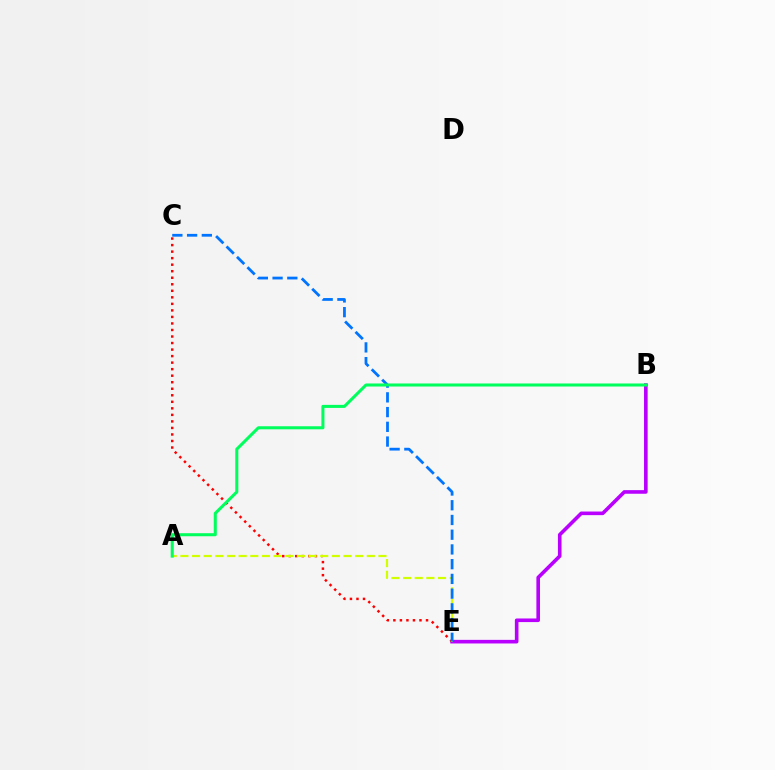{('B', 'E'): [{'color': '#b900ff', 'line_style': 'solid', 'thickness': 2.6}], ('C', 'E'): [{'color': '#ff0000', 'line_style': 'dotted', 'thickness': 1.77}, {'color': '#0074ff', 'line_style': 'dashed', 'thickness': 2.0}], ('A', 'E'): [{'color': '#d1ff00', 'line_style': 'dashed', 'thickness': 1.58}], ('A', 'B'): [{'color': '#00ff5c', 'line_style': 'solid', 'thickness': 2.19}]}